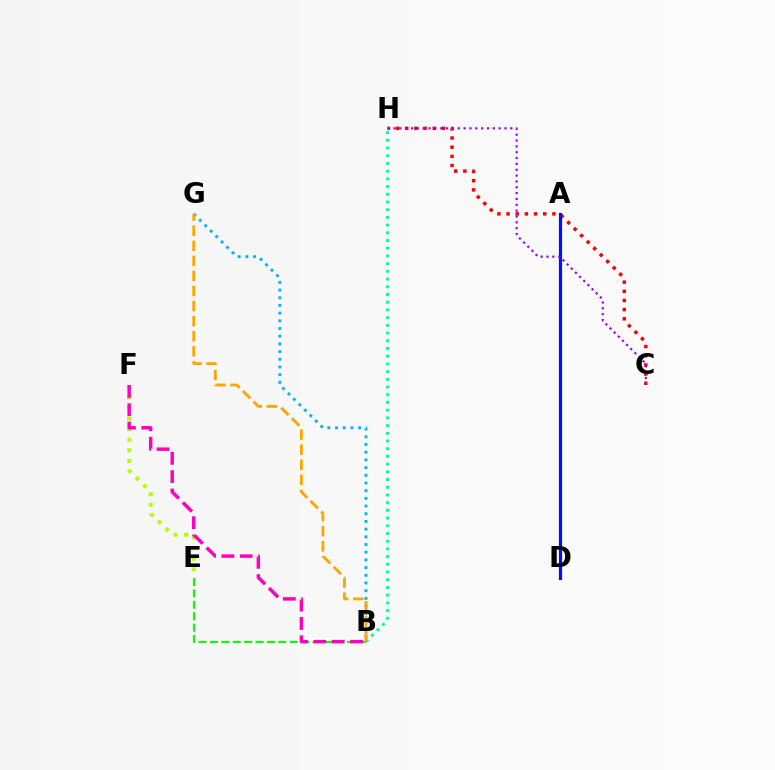{('C', 'H'): [{'color': '#ff0000', 'line_style': 'dotted', 'thickness': 2.49}, {'color': '#9b00ff', 'line_style': 'dotted', 'thickness': 1.59}], ('E', 'F'): [{'color': '#b3ff00', 'line_style': 'dotted', 'thickness': 2.87}], ('B', 'G'): [{'color': '#00b5ff', 'line_style': 'dotted', 'thickness': 2.09}, {'color': '#ffa500', 'line_style': 'dashed', 'thickness': 2.05}], ('B', 'H'): [{'color': '#00ff9d', 'line_style': 'dotted', 'thickness': 2.09}], ('B', 'E'): [{'color': '#08ff00', 'line_style': 'dashed', 'thickness': 1.55}], ('B', 'F'): [{'color': '#ff00bd', 'line_style': 'dashed', 'thickness': 2.49}], ('A', 'D'): [{'color': '#0010ff', 'line_style': 'solid', 'thickness': 2.29}]}